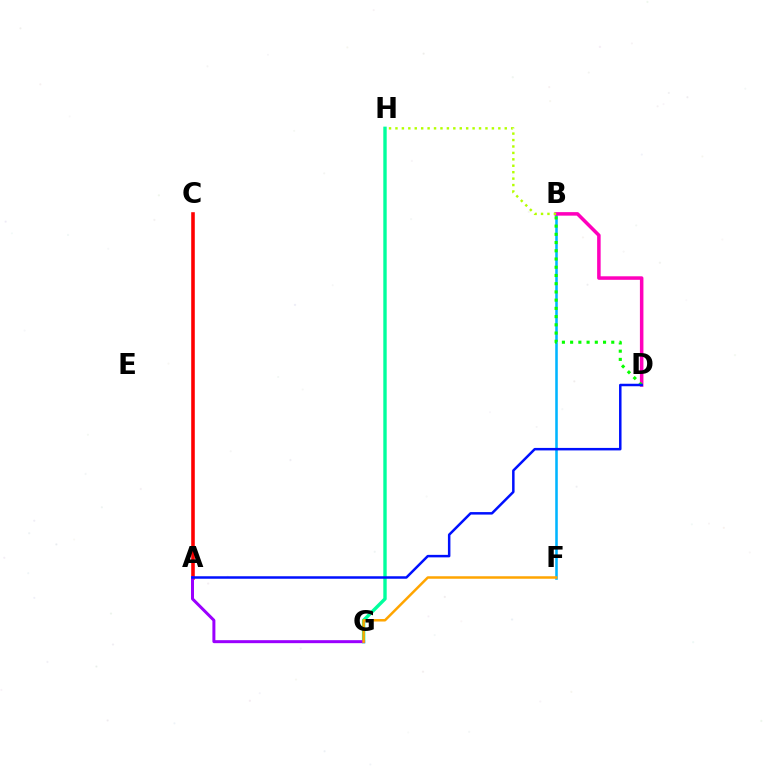{('B', 'F'): [{'color': '#00b5ff', 'line_style': 'solid', 'thickness': 1.85}], ('A', 'C'): [{'color': '#ff0000', 'line_style': 'solid', 'thickness': 2.58}], ('B', 'D'): [{'color': '#ff00bd', 'line_style': 'solid', 'thickness': 2.53}, {'color': '#08ff00', 'line_style': 'dotted', 'thickness': 2.24}], ('B', 'H'): [{'color': '#b3ff00', 'line_style': 'dotted', 'thickness': 1.75}], ('G', 'H'): [{'color': '#00ff9d', 'line_style': 'solid', 'thickness': 2.44}], ('A', 'G'): [{'color': '#9b00ff', 'line_style': 'solid', 'thickness': 2.15}], ('F', 'G'): [{'color': '#ffa500', 'line_style': 'solid', 'thickness': 1.79}], ('A', 'D'): [{'color': '#0010ff', 'line_style': 'solid', 'thickness': 1.8}]}